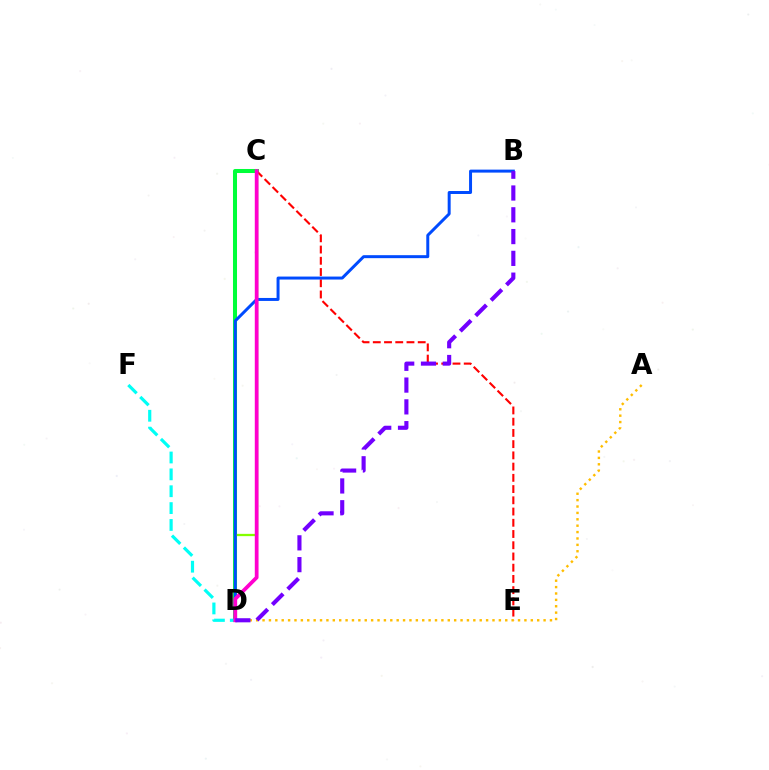{('C', 'D'): [{'color': '#00ff39', 'line_style': 'solid', 'thickness': 2.9}, {'color': '#84ff00', 'line_style': 'solid', 'thickness': 1.64}, {'color': '#ff00cf', 'line_style': 'solid', 'thickness': 2.7}], ('C', 'E'): [{'color': '#ff0000', 'line_style': 'dashed', 'thickness': 1.53}], ('B', 'D'): [{'color': '#004bff', 'line_style': 'solid', 'thickness': 2.14}, {'color': '#7200ff', 'line_style': 'dashed', 'thickness': 2.96}], ('D', 'F'): [{'color': '#00fff6', 'line_style': 'dashed', 'thickness': 2.29}], ('A', 'D'): [{'color': '#ffbd00', 'line_style': 'dotted', 'thickness': 1.74}]}